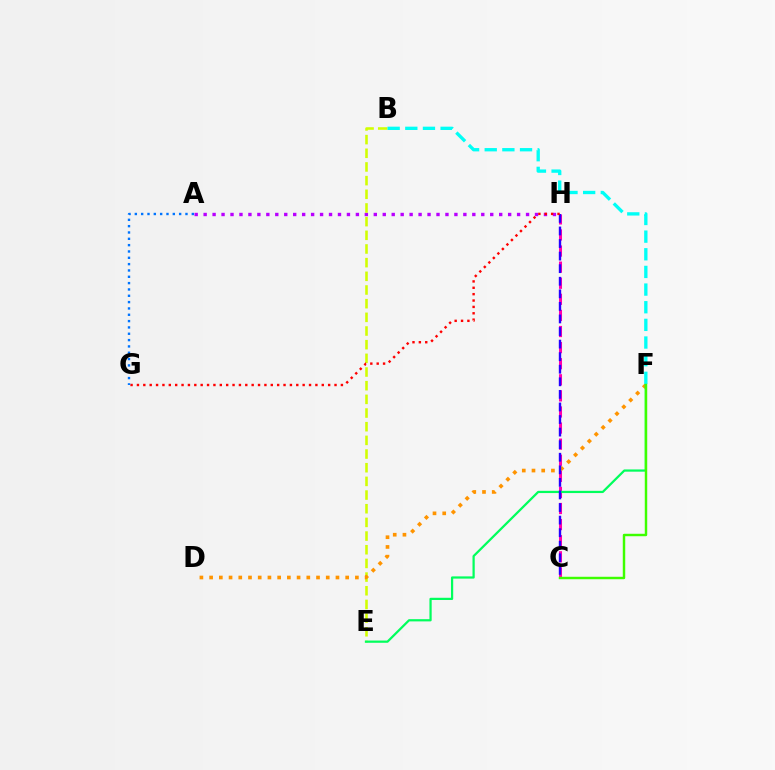{('A', 'H'): [{'color': '#b900ff', 'line_style': 'dotted', 'thickness': 2.43}], ('B', 'E'): [{'color': '#d1ff00', 'line_style': 'dashed', 'thickness': 1.86}], ('C', 'H'): [{'color': '#ff00ac', 'line_style': 'dashed', 'thickness': 2.19}, {'color': '#2500ff', 'line_style': 'dashed', 'thickness': 1.71}], ('D', 'F'): [{'color': '#ff9400', 'line_style': 'dotted', 'thickness': 2.64}], ('E', 'F'): [{'color': '#00ff5c', 'line_style': 'solid', 'thickness': 1.61}], ('G', 'H'): [{'color': '#ff0000', 'line_style': 'dotted', 'thickness': 1.73}], ('A', 'G'): [{'color': '#0074ff', 'line_style': 'dotted', 'thickness': 1.72}], ('B', 'F'): [{'color': '#00fff6', 'line_style': 'dashed', 'thickness': 2.4}], ('C', 'F'): [{'color': '#3dff00', 'line_style': 'solid', 'thickness': 1.76}]}